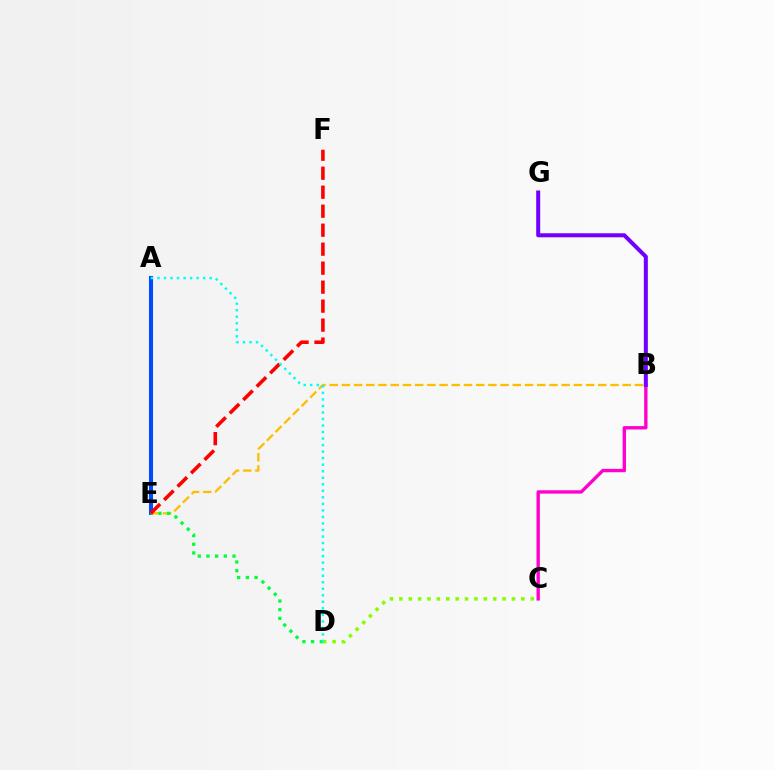{('C', 'D'): [{'color': '#84ff00', 'line_style': 'dotted', 'thickness': 2.55}], ('B', 'C'): [{'color': '#ff00cf', 'line_style': 'solid', 'thickness': 2.43}], ('A', 'E'): [{'color': '#004bff', 'line_style': 'solid', 'thickness': 2.91}], ('B', 'E'): [{'color': '#ffbd00', 'line_style': 'dashed', 'thickness': 1.66}], ('B', 'G'): [{'color': '#7200ff', 'line_style': 'solid', 'thickness': 2.89}], ('D', 'E'): [{'color': '#00ff39', 'line_style': 'dotted', 'thickness': 2.36}], ('E', 'F'): [{'color': '#ff0000', 'line_style': 'dashed', 'thickness': 2.58}], ('A', 'D'): [{'color': '#00fff6', 'line_style': 'dotted', 'thickness': 1.77}]}